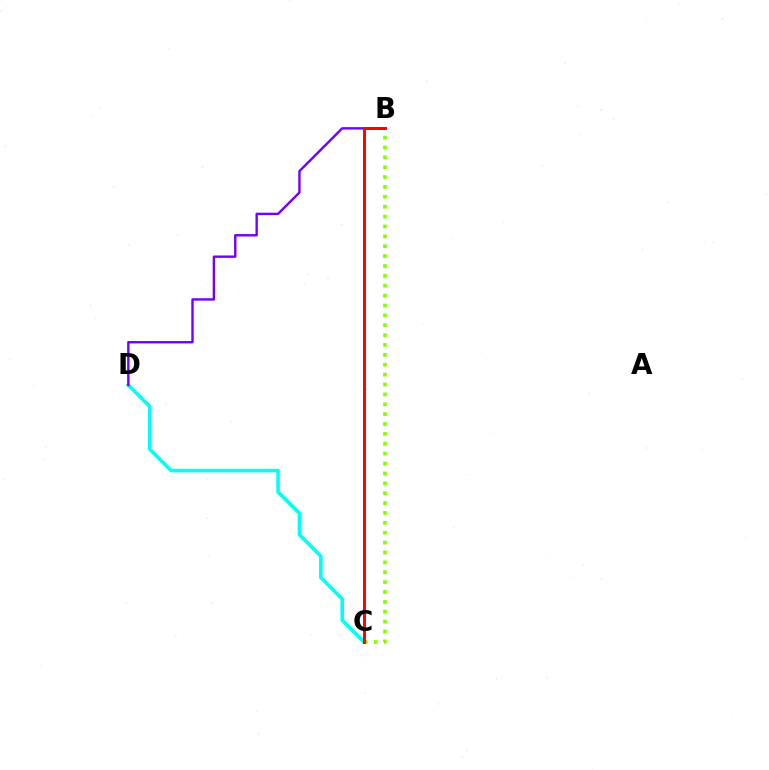{('C', 'D'): [{'color': '#00fff6', 'line_style': 'solid', 'thickness': 2.57}], ('B', 'D'): [{'color': '#7200ff', 'line_style': 'solid', 'thickness': 1.73}], ('B', 'C'): [{'color': '#84ff00', 'line_style': 'dotted', 'thickness': 2.68}, {'color': '#ff0000', 'line_style': 'solid', 'thickness': 2.12}]}